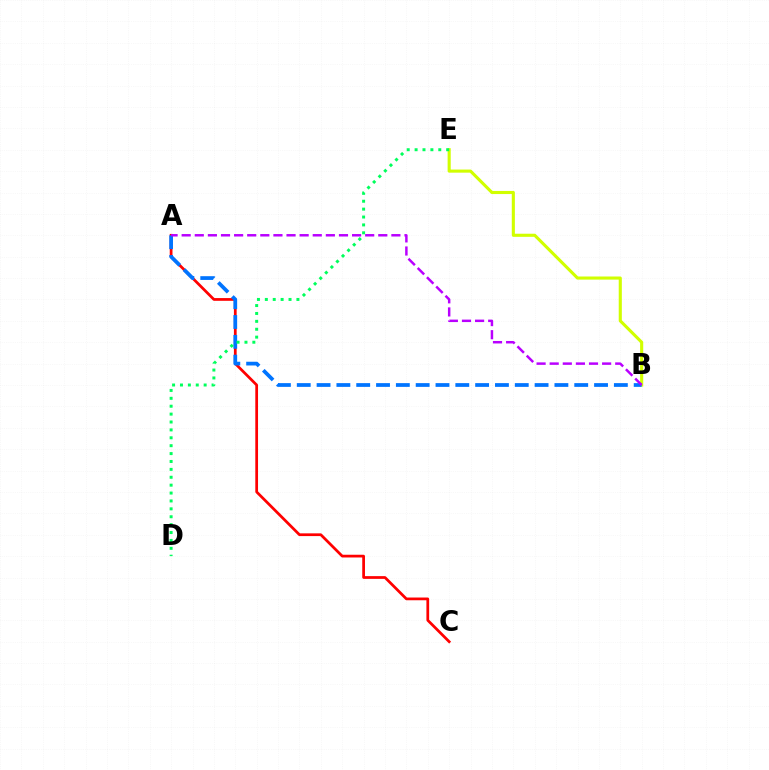{('A', 'C'): [{'color': '#ff0000', 'line_style': 'solid', 'thickness': 1.97}], ('B', 'E'): [{'color': '#d1ff00', 'line_style': 'solid', 'thickness': 2.24}], ('A', 'B'): [{'color': '#0074ff', 'line_style': 'dashed', 'thickness': 2.69}, {'color': '#b900ff', 'line_style': 'dashed', 'thickness': 1.78}], ('D', 'E'): [{'color': '#00ff5c', 'line_style': 'dotted', 'thickness': 2.14}]}